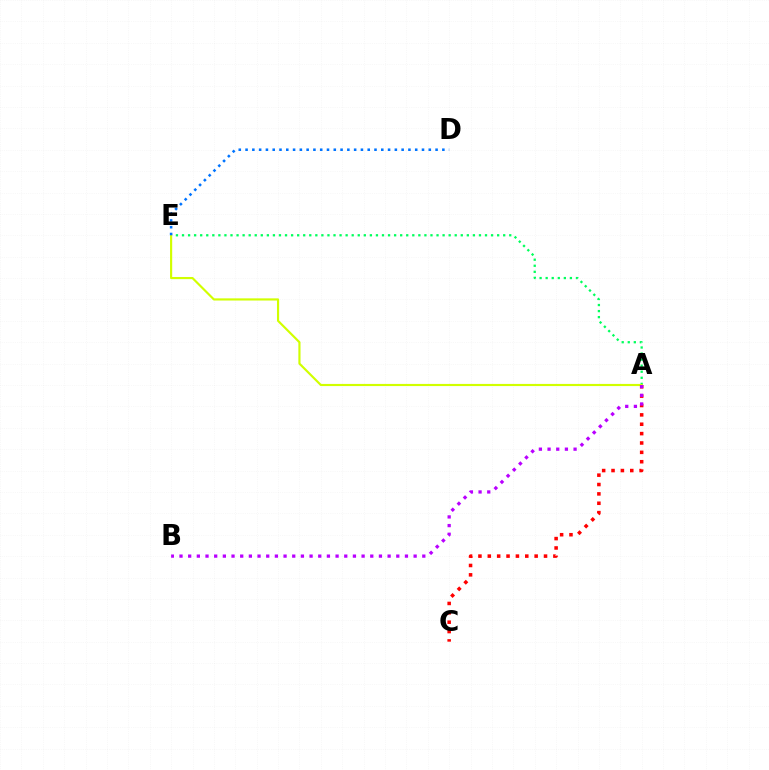{('A', 'E'): [{'color': '#00ff5c', 'line_style': 'dotted', 'thickness': 1.65}, {'color': '#d1ff00', 'line_style': 'solid', 'thickness': 1.55}], ('D', 'E'): [{'color': '#0074ff', 'line_style': 'dotted', 'thickness': 1.84}], ('A', 'C'): [{'color': '#ff0000', 'line_style': 'dotted', 'thickness': 2.55}], ('A', 'B'): [{'color': '#b900ff', 'line_style': 'dotted', 'thickness': 2.36}]}